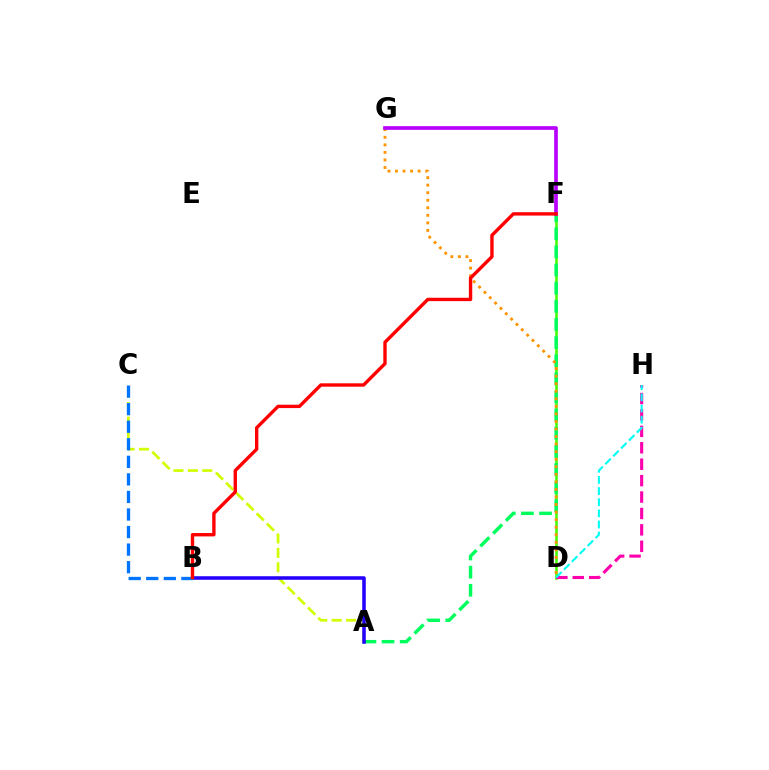{('A', 'C'): [{'color': '#d1ff00', 'line_style': 'dashed', 'thickness': 1.96}], ('D', 'F'): [{'color': '#3dff00', 'line_style': 'solid', 'thickness': 1.82}], ('A', 'F'): [{'color': '#00ff5c', 'line_style': 'dashed', 'thickness': 2.46}], ('D', 'G'): [{'color': '#ff9400', 'line_style': 'dotted', 'thickness': 2.05}], ('A', 'B'): [{'color': '#2500ff', 'line_style': 'solid', 'thickness': 2.55}], ('D', 'H'): [{'color': '#ff00ac', 'line_style': 'dashed', 'thickness': 2.23}, {'color': '#00fff6', 'line_style': 'dashed', 'thickness': 1.51}], ('B', 'C'): [{'color': '#0074ff', 'line_style': 'dashed', 'thickness': 2.38}], ('F', 'G'): [{'color': '#b900ff', 'line_style': 'solid', 'thickness': 2.66}], ('B', 'F'): [{'color': '#ff0000', 'line_style': 'solid', 'thickness': 2.43}]}